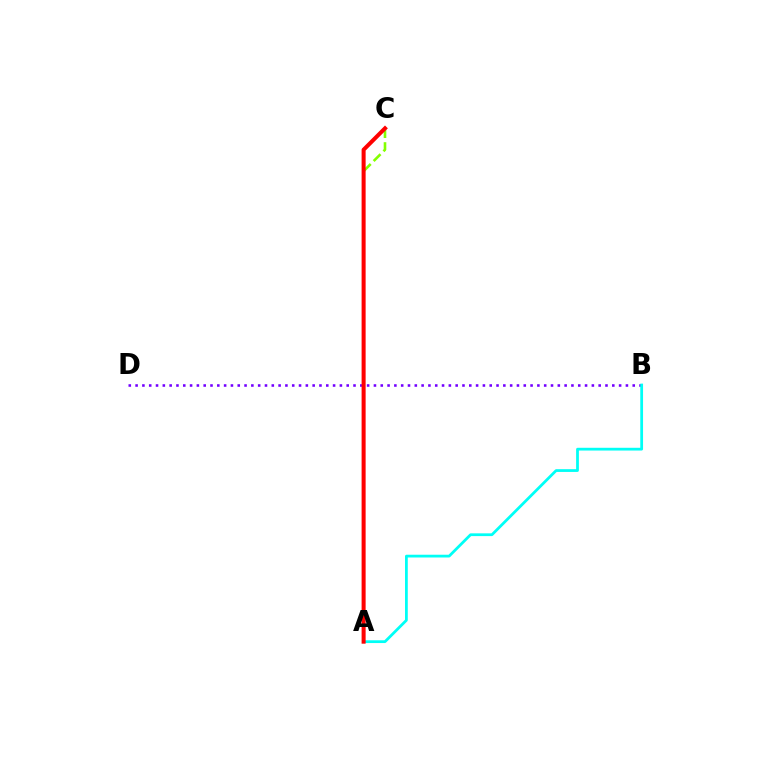{('A', 'C'): [{'color': '#84ff00', 'line_style': 'dashed', 'thickness': 1.88}, {'color': '#ff0000', 'line_style': 'solid', 'thickness': 2.9}], ('B', 'D'): [{'color': '#7200ff', 'line_style': 'dotted', 'thickness': 1.85}], ('A', 'B'): [{'color': '#00fff6', 'line_style': 'solid', 'thickness': 1.99}]}